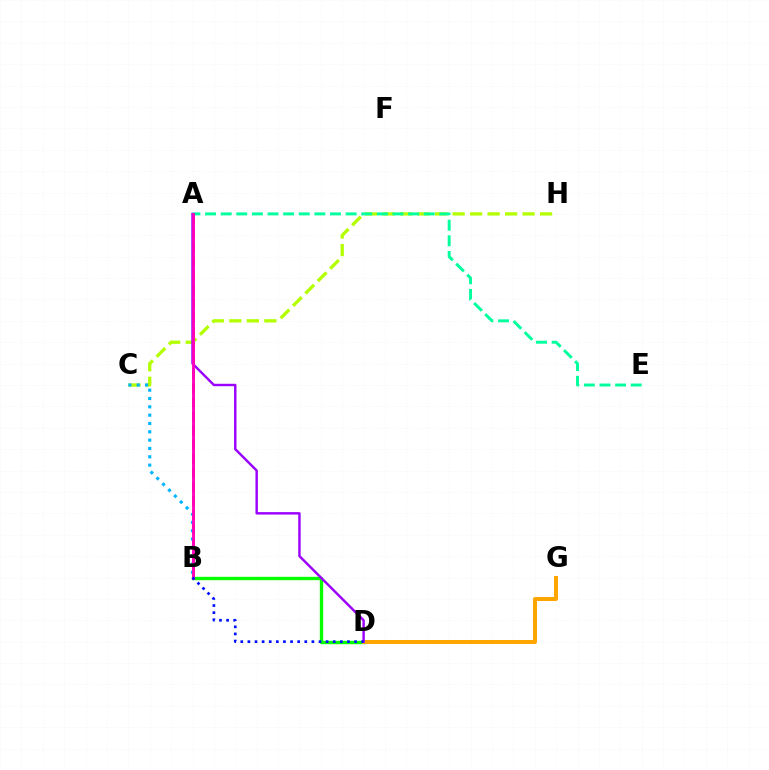{('A', 'B'): [{'color': '#ff0000', 'line_style': 'dashed', 'thickness': 1.91}, {'color': '#ff00bd', 'line_style': 'solid', 'thickness': 2.03}], ('C', 'H'): [{'color': '#b3ff00', 'line_style': 'dashed', 'thickness': 2.38}], ('B', 'D'): [{'color': '#08ff00', 'line_style': 'solid', 'thickness': 2.42}, {'color': '#0010ff', 'line_style': 'dotted', 'thickness': 1.93}], ('D', 'G'): [{'color': '#ffa500', 'line_style': 'solid', 'thickness': 2.89}], ('B', 'C'): [{'color': '#00b5ff', 'line_style': 'dotted', 'thickness': 2.26}], ('A', 'D'): [{'color': '#9b00ff', 'line_style': 'solid', 'thickness': 1.75}], ('A', 'E'): [{'color': '#00ff9d', 'line_style': 'dashed', 'thickness': 2.12}]}